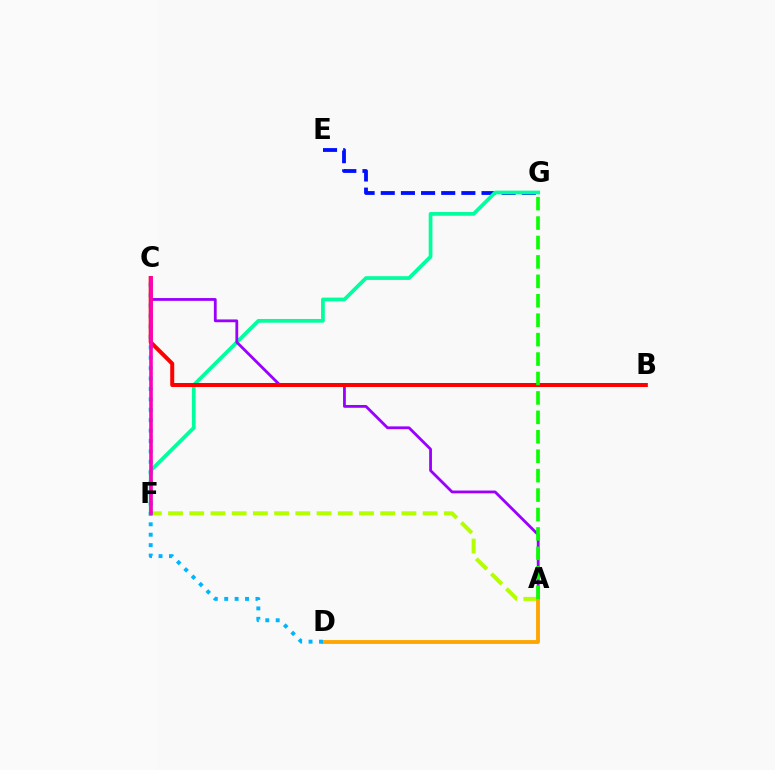{('E', 'G'): [{'color': '#0010ff', 'line_style': 'dashed', 'thickness': 2.74}], ('F', 'G'): [{'color': '#00ff9d', 'line_style': 'solid', 'thickness': 2.68}], ('A', 'C'): [{'color': '#9b00ff', 'line_style': 'solid', 'thickness': 2.01}], ('A', 'F'): [{'color': '#b3ff00', 'line_style': 'dashed', 'thickness': 2.88}], ('A', 'D'): [{'color': '#ffa500', 'line_style': 'solid', 'thickness': 2.76}], ('C', 'D'): [{'color': '#00b5ff', 'line_style': 'dotted', 'thickness': 2.83}], ('B', 'C'): [{'color': '#ff0000', 'line_style': 'solid', 'thickness': 2.89}], ('C', 'F'): [{'color': '#ff00bd', 'line_style': 'solid', 'thickness': 2.59}], ('A', 'G'): [{'color': '#08ff00', 'line_style': 'dashed', 'thickness': 2.64}]}